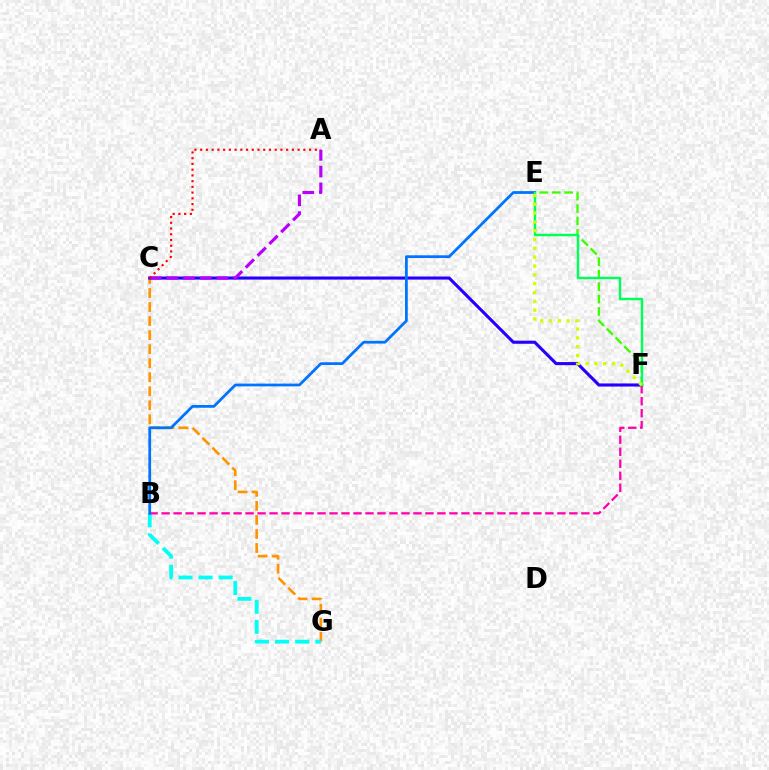{('E', 'F'): [{'color': '#3dff00', 'line_style': 'dashed', 'thickness': 1.69}, {'color': '#00ff5c', 'line_style': 'solid', 'thickness': 1.76}, {'color': '#d1ff00', 'line_style': 'dotted', 'thickness': 2.4}], ('C', 'G'): [{'color': '#ff9400', 'line_style': 'dashed', 'thickness': 1.91}], ('C', 'F'): [{'color': '#2500ff', 'line_style': 'solid', 'thickness': 2.23}], ('B', 'G'): [{'color': '#00fff6', 'line_style': 'dashed', 'thickness': 2.73}], ('B', 'F'): [{'color': '#ff00ac', 'line_style': 'dashed', 'thickness': 1.63}], ('B', 'E'): [{'color': '#0074ff', 'line_style': 'solid', 'thickness': 1.98}], ('A', 'C'): [{'color': '#b900ff', 'line_style': 'dashed', 'thickness': 2.27}, {'color': '#ff0000', 'line_style': 'dotted', 'thickness': 1.56}]}